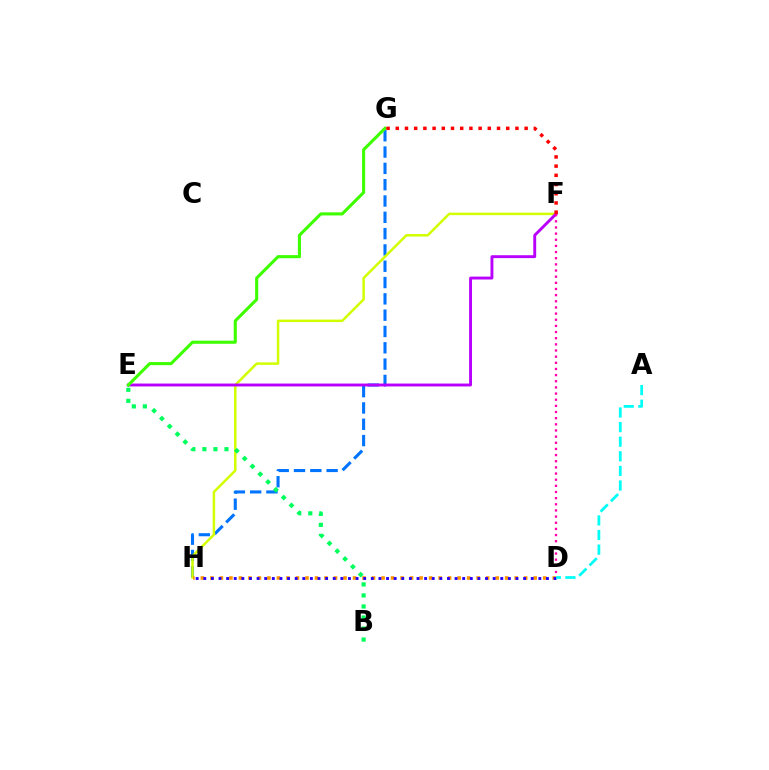{('G', 'H'): [{'color': '#0074ff', 'line_style': 'dashed', 'thickness': 2.22}], ('F', 'H'): [{'color': '#d1ff00', 'line_style': 'solid', 'thickness': 1.79}], ('B', 'E'): [{'color': '#00ff5c', 'line_style': 'dotted', 'thickness': 3.0}], ('E', 'F'): [{'color': '#b900ff', 'line_style': 'solid', 'thickness': 2.09}], ('D', 'F'): [{'color': '#ff00ac', 'line_style': 'dotted', 'thickness': 1.67}], ('E', 'G'): [{'color': '#3dff00', 'line_style': 'solid', 'thickness': 2.22}], ('D', 'H'): [{'color': '#ff9400', 'line_style': 'dotted', 'thickness': 2.58}, {'color': '#2500ff', 'line_style': 'dotted', 'thickness': 2.07}], ('F', 'G'): [{'color': '#ff0000', 'line_style': 'dotted', 'thickness': 2.5}], ('A', 'D'): [{'color': '#00fff6', 'line_style': 'dashed', 'thickness': 1.98}]}